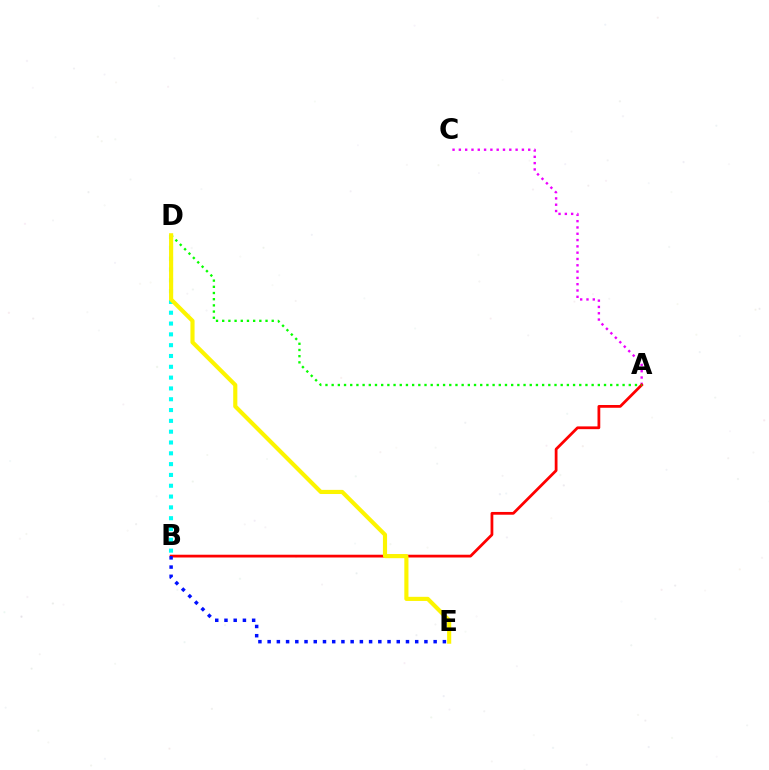{('A', 'C'): [{'color': '#ee00ff', 'line_style': 'dotted', 'thickness': 1.71}], ('B', 'D'): [{'color': '#00fff6', 'line_style': 'dotted', 'thickness': 2.94}], ('A', 'B'): [{'color': '#ff0000', 'line_style': 'solid', 'thickness': 1.99}], ('A', 'D'): [{'color': '#08ff00', 'line_style': 'dotted', 'thickness': 1.68}], ('D', 'E'): [{'color': '#fcf500', 'line_style': 'solid', 'thickness': 2.97}], ('B', 'E'): [{'color': '#0010ff', 'line_style': 'dotted', 'thickness': 2.51}]}